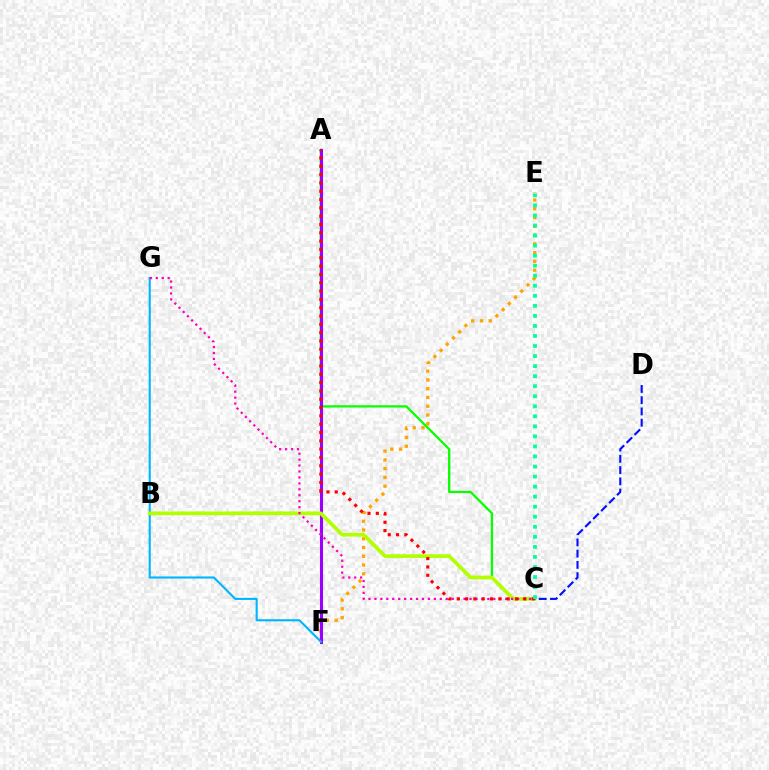{('E', 'F'): [{'color': '#ffa500', 'line_style': 'dotted', 'thickness': 2.38}], ('A', 'C'): [{'color': '#08ff00', 'line_style': 'solid', 'thickness': 1.63}, {'color': '#ff0000', 'line_style': 'dotted', 'thickness': 2.26}], ('A', 'F'): [{'color': '#9b00ff', 'line_style': 'solid', 'thickness': 2.22}], ('F', 'G'): [{'color': '#00b5ff', 'line_style': 'solid', 'thickness': 1.51}], ('B', 'C'): [{'color': '#b3ff00', 'line_style': 'solid', 'thickness': 2.66}], ('C', 'G'): [{'color': '#ff00bd', 'line_style': 'dotted', 'thickness': 1.62}], ('C', 'D'): [{'color': '#0010ff', 'line_style': 'dashed', 'thickness': 1.53}], ('C', 'E'): [{'color': '#00ff9d', 'line_style': 'dotted', 'thickness': 2.73}]}